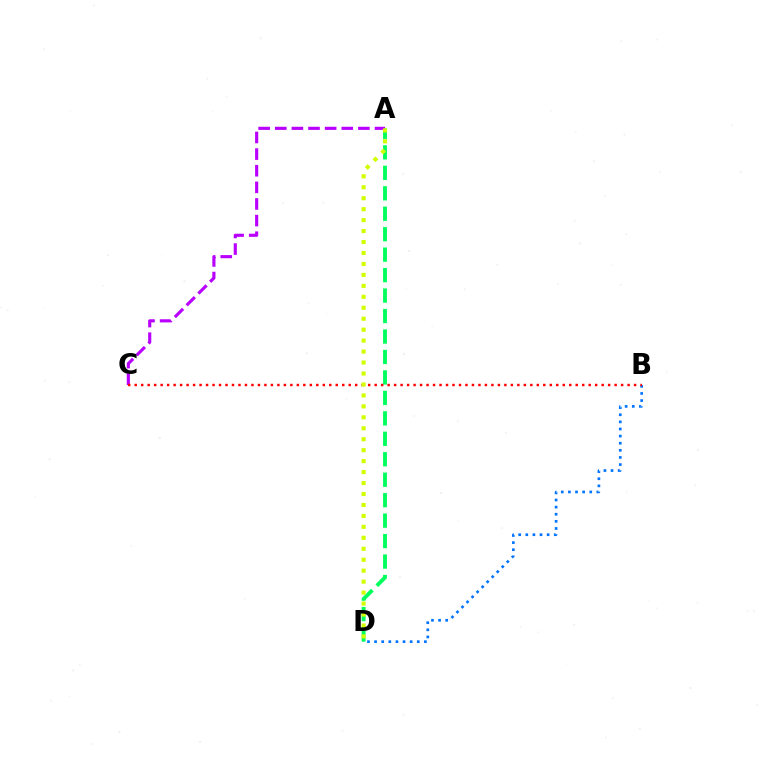{('A', 'D'): [{'color': '#00ff5c', 'line_style': 'dashed', 'thickness': 2.78}, {'color': '#d1ff00', 'line_style': 'dotted', 'thickness': 2.98}], ('B', 'D'): [{'color': '#0074ff', 'line_style': 'dotted', 'thickness': 1.93}], ('A', 'C'): [{'color': '#b900ff', 'line_style': 'dashed', 'thickness': 2.26}], ('B', 'C'): [{'color': '#ff0000', 'line_style': 'dotted', 'thickness': 1.76}]}